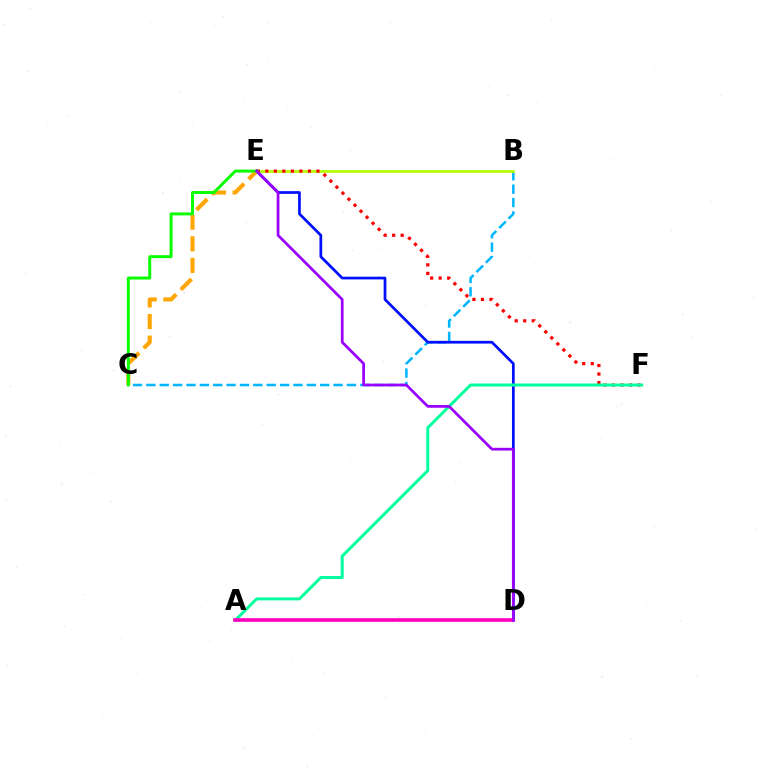{('B', 'C'): [{'color': '#00b5ff', 'line_style': 'dashed', 'thickness': 1.82}], ('B', 'E'): [{'color': '#b3ff00', 'line_style': 'solid', 'thickness': 1.96}], ('E', 'F'): [{'color': '#ff0000', 'line_style': 'dotted', 'thickness': 2.32}], ('D', 'E'): [{'color': '#0010ff', 'line_style': 'solid', 'thickness': 1.96}, {'color': '#9b00ff', 'line_style': 'solid', 'thickness': 1.96}], ('C', 'E'): [{'color': '#ffa500', 'line_style': 'dashed', 'thickness': 2.93}, {'color': '#08ff00', 'line_style': 'solid', 'thickness': 2.13}], ('A', 'F'): [{'color': '#00ff9d', 'line_style': 'solid', 'thickness': 2.14}], ('A', 'D'): [{'color': '#ff00bd', 'line_style': 'solid', 'thickness': 2.63}]}